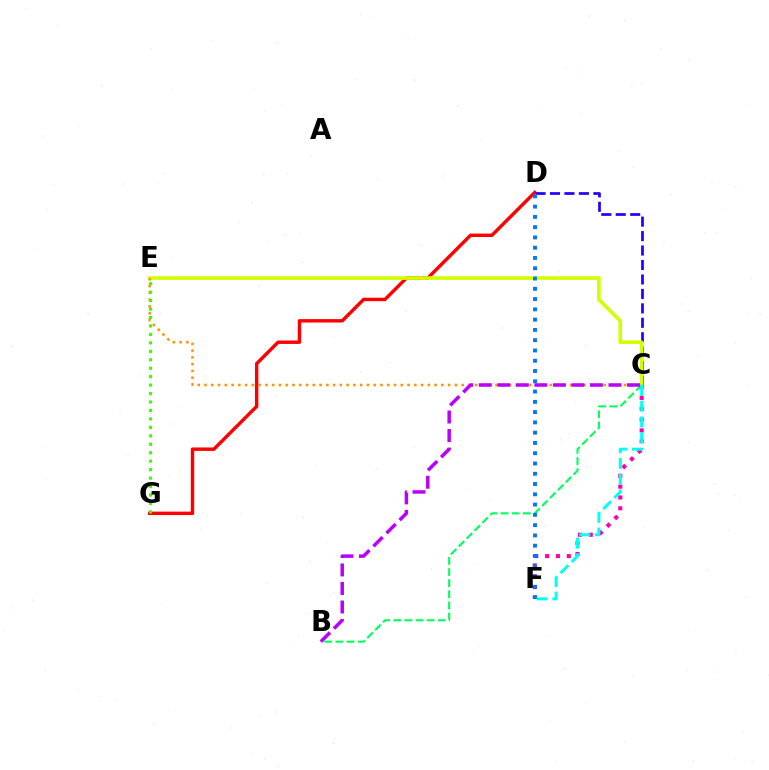{('D', 'G'): [{'color': '#ff0000', 'line_style': 'solid', 'thickness': 2.46}], ('C', 'D'): [{'color': '#2500ff', 'line_style': 'dashed', 'thickness': 1.96}], ('C', 'E'): [{'color': '#d1ff00', 'line_style': 'solid', 'thickness': 2.61}, {'color': '#ff9400', 'line_style': 'dotted', 'thickness': 1.84}], ('C', 'F'): [{'color': '#ff00ac', 'line_style': 'dotted', 'thickness': 2.95}, {'color': '#00fff6', 'line_style': 'dashed', 'thickness': 2.13}], ('B', 'C'): [{'color': '#00ff5c', 'line_style': 'dashed', 'thickness': 1.51}, {'color': '#b900ff', 'line_style': 'dashed', 'thickness': 2.52}], ('D', 'F'): [{'color': '#0074ff', 'line_style': 'dotted', 'thickness': 2.79}], ('E', 'G'): [{'color': '#3dff00', 'line_style': 'dotted', 'thickness': 2.3}]}